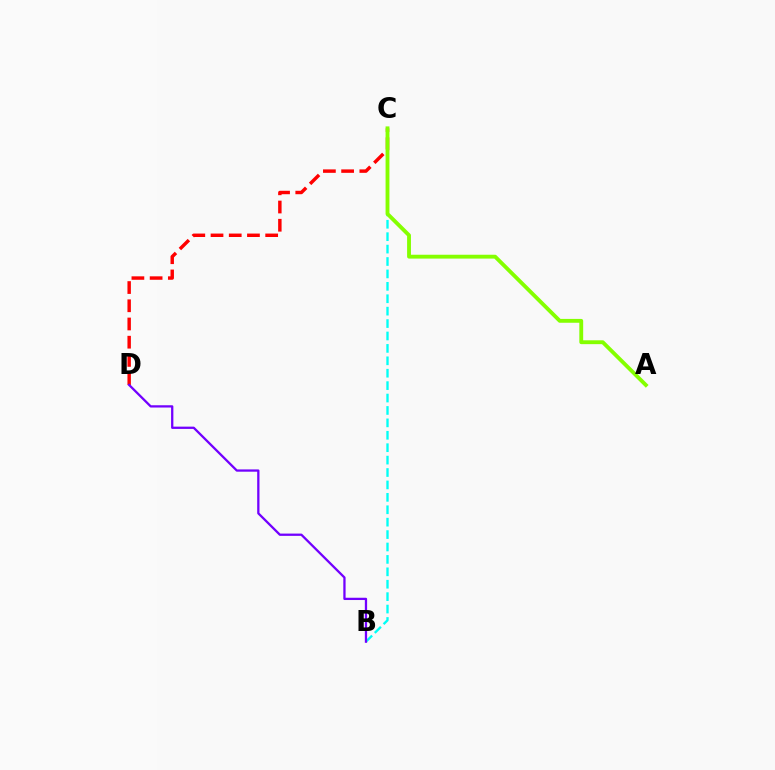{('B', 'C'): [{'color': '#00fff6', 'line_style': 'dashed', 'thickness': 1.69}], ('C', 'D'): [{'color': '#ff0000', 'line_style': 'dashed', 'thickness': 2.48}], ('A', 'C'): [{'color': '#84ff00', 'line_style': 'solid', 'thickness': 2.77}], ('B', 'D'): [{'color': '#7200ff', 'line_style': 'solid', 'thickness': 1.64}]}